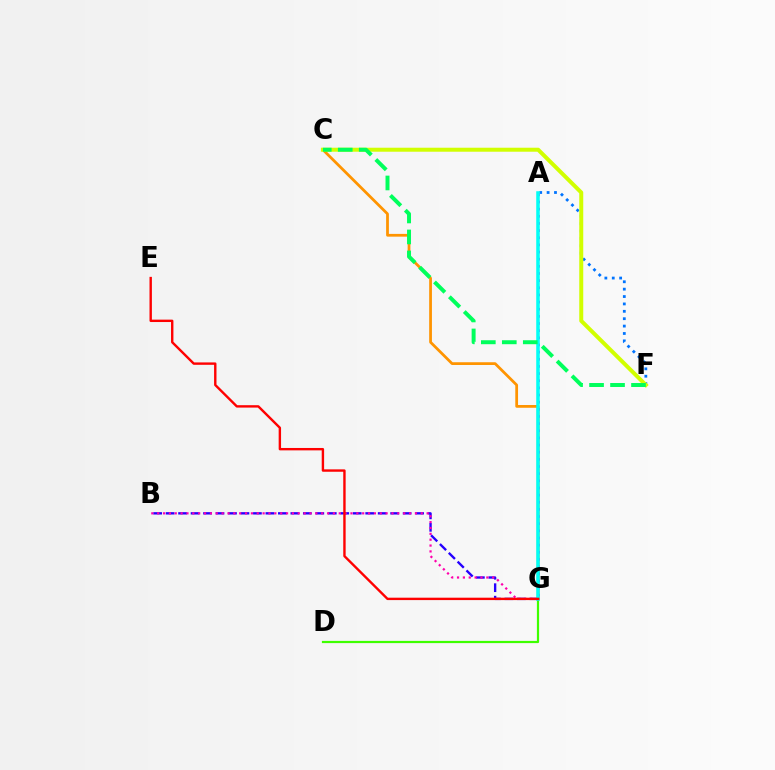{('A', 'F'): [{'color': '#0074ff', 'line_style': 'dotted', 'thickness': 2.01}], ('D', 'G'): [{'color': '#3dff00', 'line_style': 'solid', 'thickness': 1.59}], ('B', 'G'): [{'color': '#2500ff', 'line_style': 'dashed', 'thickness': 1.69}, {'color': '#ff00ac', 'line_style': 'dotted', 'thickness': 1.59}], ('C', 'G'): [{'color': '#ff9400', 'line_style': 'solid', 'thickness': 1.99}], ('A', 'G'): [{'color': '#b900ff', 'line_style': 'dotted', 'thickness': 1.94}, {'color': '#00fff6', 'line_style': 'solid', 'thickness': 2.54}], ('C', 'F'): [{'color': '#d1ff00', 'line_style': 'solid', 'thickness': 2.88}, {'color': '#00ff5c', 'line_style': 'dashed', 'thickness': 2.85}], ('E', 'G'): [{'color': '#ff0000', 'line_style': 'solid', 'thickness': 1.72}]}